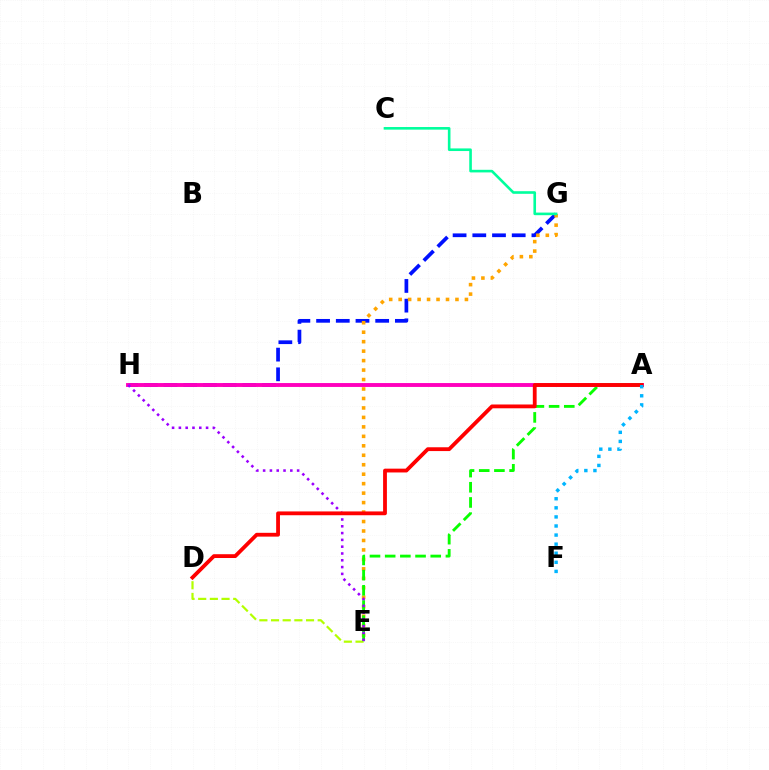{('G', 'H'): [{'color': '#0010ff', 'line_style': 'dashed', 'thickness': 2.68}], ('E', 'G'): [{'color': '#ffa500', 'line_style': 'dotted', 'thickness': 2.57}], ('D', 'E'): [{'color': '#b3ff00', 'line_style': 'dashed', 'thickness': 1.59}], ('A', 'H'): [{'color': '#ff00bd', 'line_style': 'solid', 'thickness': 2.8}], ('C', 'G'): [{'color': '#00ff9d', 'line_style': 'solid', 'thickness': 1.88}], ('A', 'E'): [{'color': '#08ff00', 'line_style': 'dashed', 'thickness': 2.06}], ('E', 'H'): [{'color': '#9b00ff', 'line_style': 'dotted', 'thickness': 1.85}], ('A', 'D'): [{'color': '#ff0000', 'line_style': 'solid', 'thickness': 2.74}], ('A', 'F'): [{'color': '#00b5ff', 'line_style': 'dotted', 'thickness': 2.47}]}